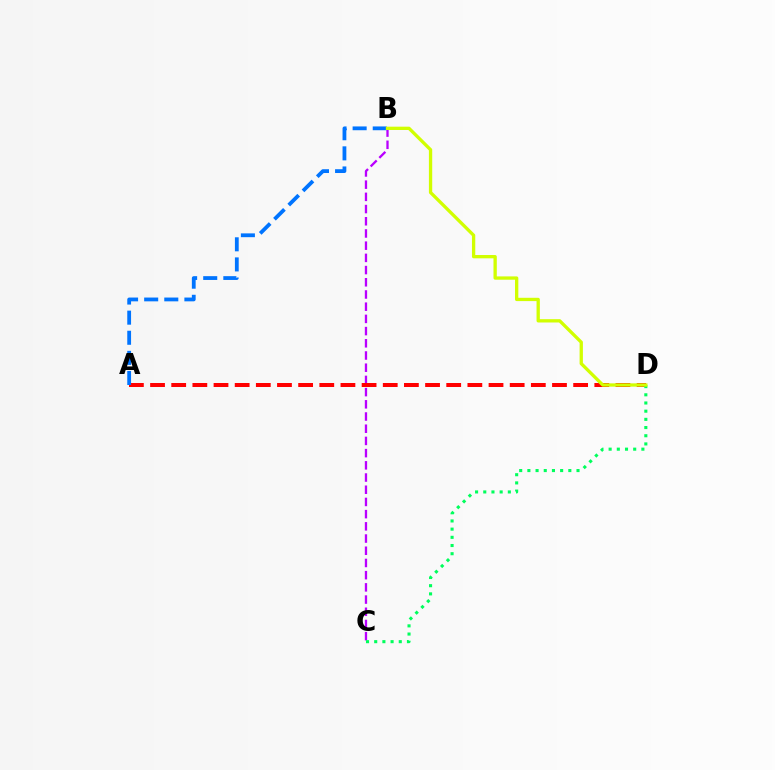{('B', 'C'): [{'color': '#b900ff', 'line_style': 'dashed', 'thickness': 1.66}], ('A', 'D'): [{'color': '#ff0000', 'line_style': 'dashed', 'thickness': 2.87}], ('C', 'D'): [{'color': '#00ff5c', 'line_style': 'dotted', 'thickness': 2.22}], ('A', 'B'): [{'color': '#0074ff', 'line_style': 'dashed', 'thickness': 2.73}], ('B', 'D'): [{'color': '#d1ff00', 'line_style': 'solid', 'thickness': 2.38}]}